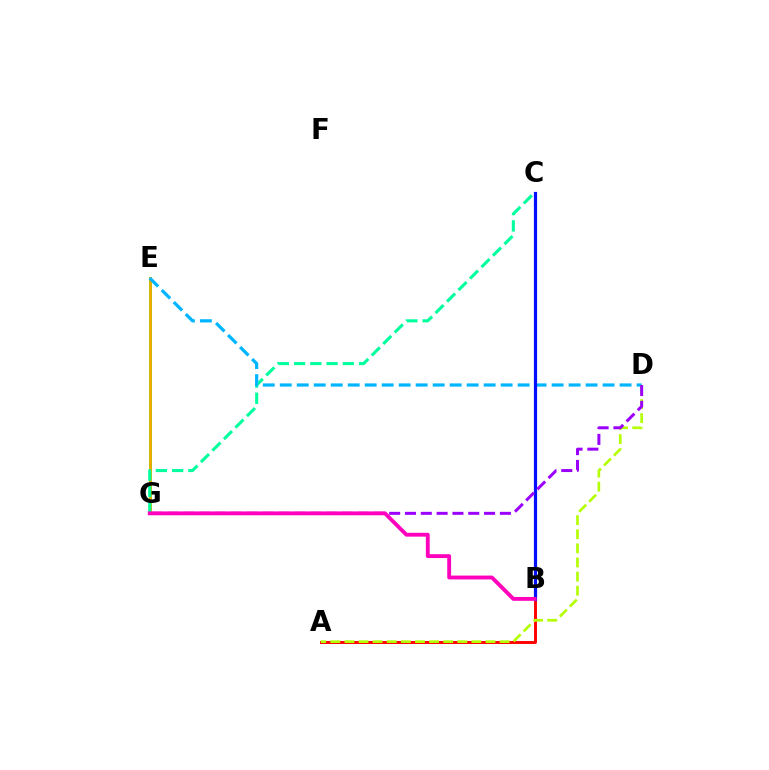{('E', 'G'): [{'color': '#08ff00', 'line_style': 'solid', 'thickness': 1.94}, {'color': '#ffa500', 'line_style': 'solid', 'thickness': 1.83}], ('A', 'B'): [{'color': '#ff0000', 'line_style': 'solid', 'thickness': 2.1}], ('C', 'G'): [{'color': '#00ff9d', 'line_style': 'dashed', 'thickness': 2.21}], ('D', 'E'): [{'color': '#00b5ff', 'line_style': 'dashed', 'thickness': 2.31}], ('B', 'C'): [{'color': '#0010ff', 'line_style': 'solid', 'thickness': 2.31}], ('A', 'D'): [{'color': '#b3ff00', 'line_style': 'dashed', 'thickness': 1.92}], ('D', 'G'): [{'color': '#9b00ff', 'line_style': 'dashed', 'thickness': 2.15}], ('B', 'G'): [{'color': '#ff00bd', 'line_style': 'solid', 'thickness': 2.77}]}